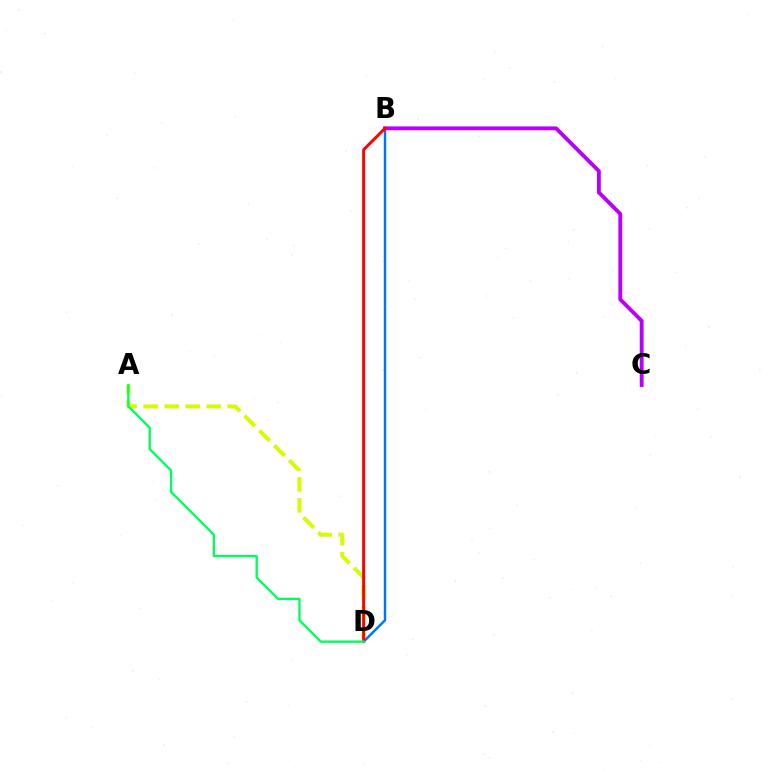{('A', 'D'): [{'color': '#d1ff00', 'line_style': 'dashed', 'thickness': 2.85}, {'color': '#00ff5c', 'line_style': 'solid', 'thickness': 1.69}], ('B', 'D'): [{'color': '#0074ff', 'line_style': 'solid', 'thickness': 1.73}, {'color': '#ff0000', 'line_style': 'solid', 'thickness': 2.11}], ('B', 'C'): [{'color': '#b900ff', 'line_style': 'solid', 'thickness': 2.77}]}